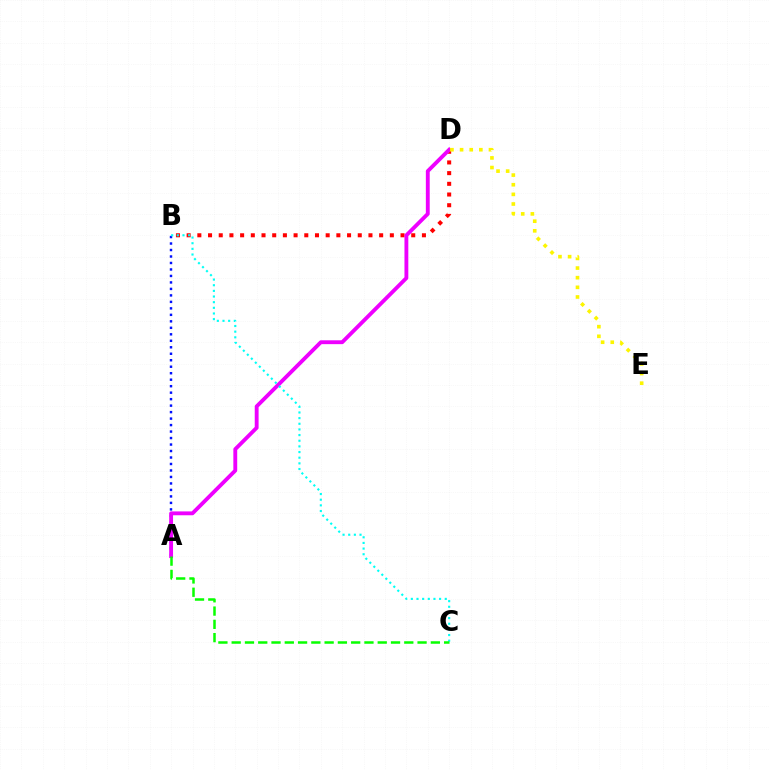{('B', 'D'): [{'color': '#ff0000', 'line_style': 'dotted', 'thickness': 2.91}], ('A', 'B'): [{'color': '#0010ff', 'line_style': 'dotted', 'thickness': 1.76}], ('A', 'D'): [{'color': '#ee00ff', 'line_style': 'solid', 'thickness': 2.78}], ('D', 'E'): [{'color': '#fcf500', 'line_style': 'dotted', 'thickness': 2.62}], ('B', 'C'): [{'color': '#00fff6', 'line_style': 'dotted', 'thickness': 1.54}], ('A', 'C'): [{'color': '#08ff00', 'line_style': 'dashed', 'thickness': 1.8}]}